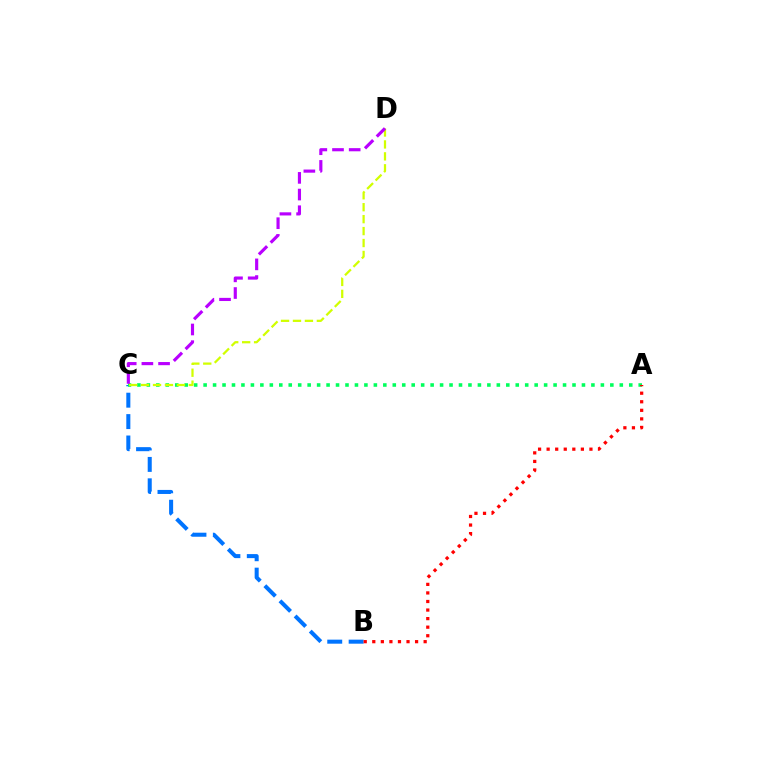{('B', 'C'): [{'color': '#0074ff', 'line_style': 'dashed', 'thickness': 2.91}], ('A', 'C'): [{'color': '#00ff5c', 'line_style': 'dotted', 'thickness': 2.57}], ('C', 'D'): [{'color': '#d1ff00', 'line_style': 'dashed', 'thickness': 1.62}, {'color': '#b900ff', 'line_style': 'dashed', 'thickness': 2.27}], ('A', 'B'): [{'color': '#ff0000', 'line_style': 'dotted', 'thickness': 2.33}]}